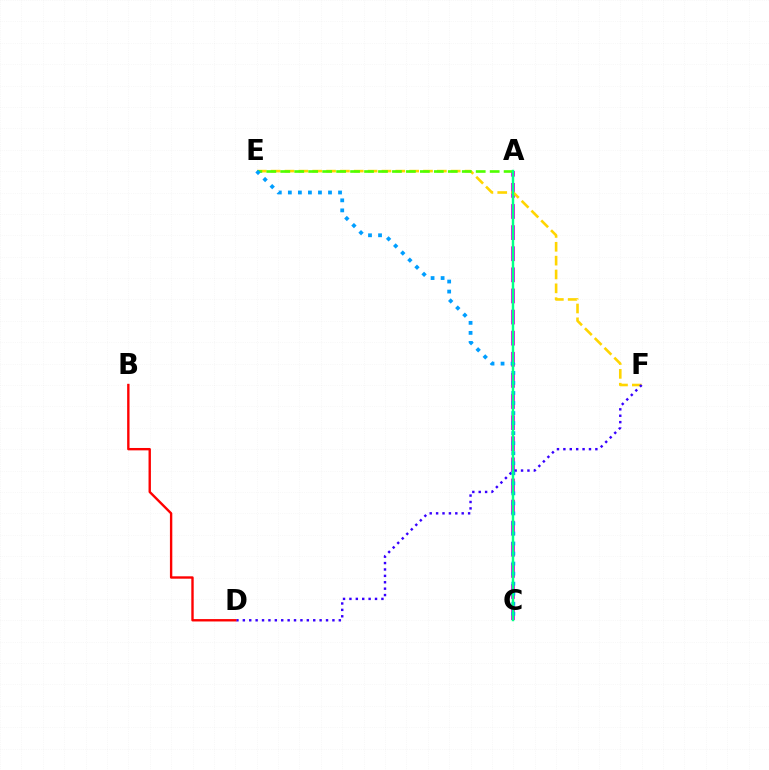{('A', 'C'): [{'color': '#ff00ed', 'line_style': 'dashed', 'thickness': 2.87}, {'color': '#00ff86', 'line_style': 'solid', 'thickness': 1.76}], ('E', 'F'): [{'color': '#ffd500', 'line_style': 'dashed', 'thickness': 1.88}], ('D', 'F'): [{'color': '#3700ff', 'line_style': 'dotted', 'thickness': 1.74}], ('A', 'E'): [{'color': '#4fff00', 'line_style': 'dashed', 'thickness': 1.9}], ('B', 'D'): [{'color': '#ff0000', 'line_style': 'solid', 'thickness': 1.71}], ('C', 'E'): [{'color': '#009eff', 'line_style': 'dotted', 'thickness': 2.73}]}